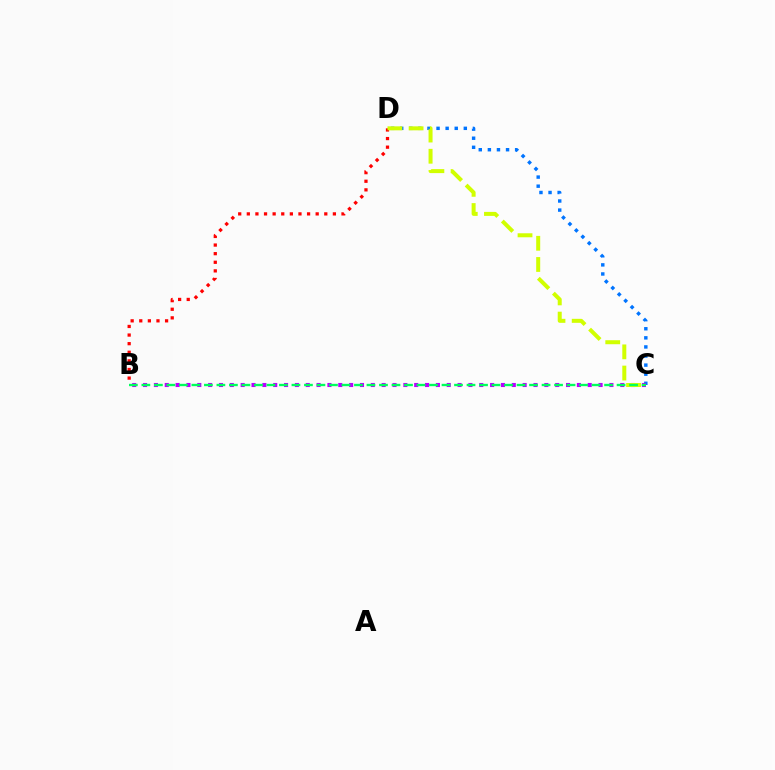{('C', 'D'): [{'color': '#0074ff', 'line_style': 'dotted', 'thickness': 2.47}, {'color': '#d1ff00', 'line_style': 'dashed', 'thickness': 2.88}], ('B', 'C'): [{'color': '#b900ff', 'line_style': 'dotted', 'thickness': 2.95}, {'color': '#00ff5c', 'line_style': 'dashed', 'thickness': 1.7}], ('B', 'D'): [{'color': '#ff0000', 'line_style': 'dotted', 'thickness': 2.34}]}